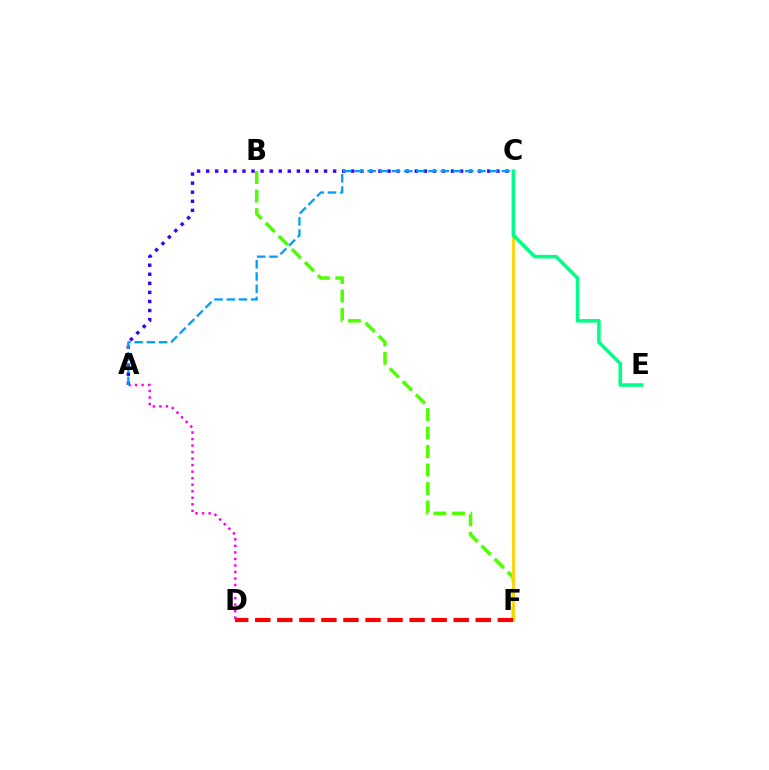{('B', 'F'): [{'color': '#4fff00', 'line_style': 'dashed', 'thickness': 2.51}], ('A', 'C'): [{'color': '#3700ff', 'line_style': 'dotted', 'thickness': 2.46}, {'color': '#009eff', 'line_style': 'dashed', 'thickness': 1.66}], ('C', 'F'): [{'color': '#ffd500', 'line_style': 'solid', 'thickness': 2.01}], ('D', 'F'): [{'color': '#ff0000', 'line_style': 'dashed', 'thickness': 3.0}], ('C', 'E'): [{'color': '#00ff86', 'line_style': 'solid', 'thickness': 2.56}], ('A', 'D'): [{'color': '#ff00ed', 'line_style': 'dotted', 'thickness': 1.77}]}